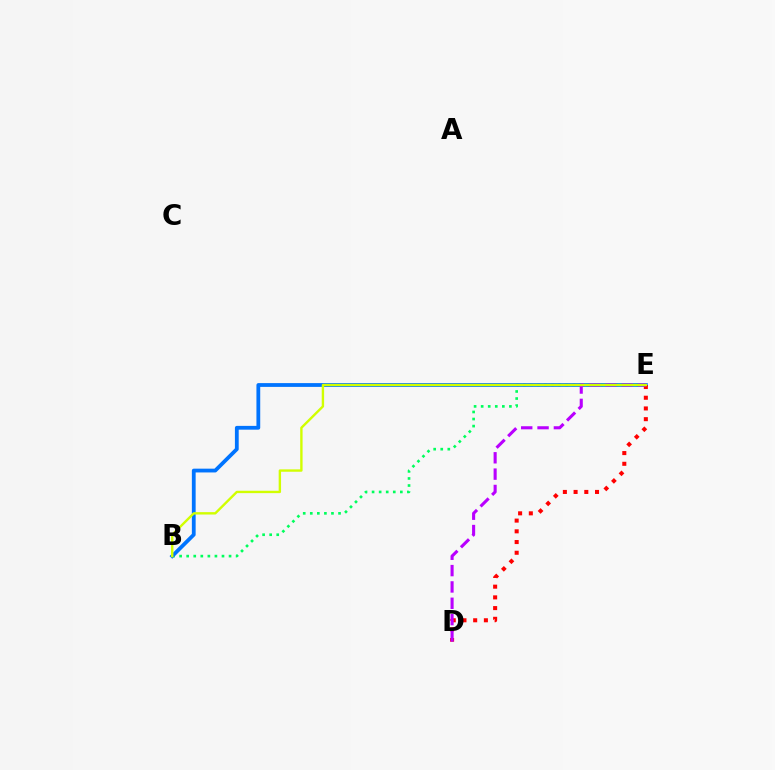{('B', 'E'): [{'color': '#00ff5c', 'line_style': 'dotted', 'thickness': 1.92}, {'color': '#0074ff', 'line_style': 'solid', 'thickness': 2.73}, {'color': '#d1ff00', 'line_style': 'solid', 'thickness': 1.72}], ('D', 'E'): [{'color': '#ff0000', 'line_style': 'dotted', 'thickness': 2.91}, {'color': '#b900ff', 'line_style': 'dashed', 'thickness': 2.22}]}